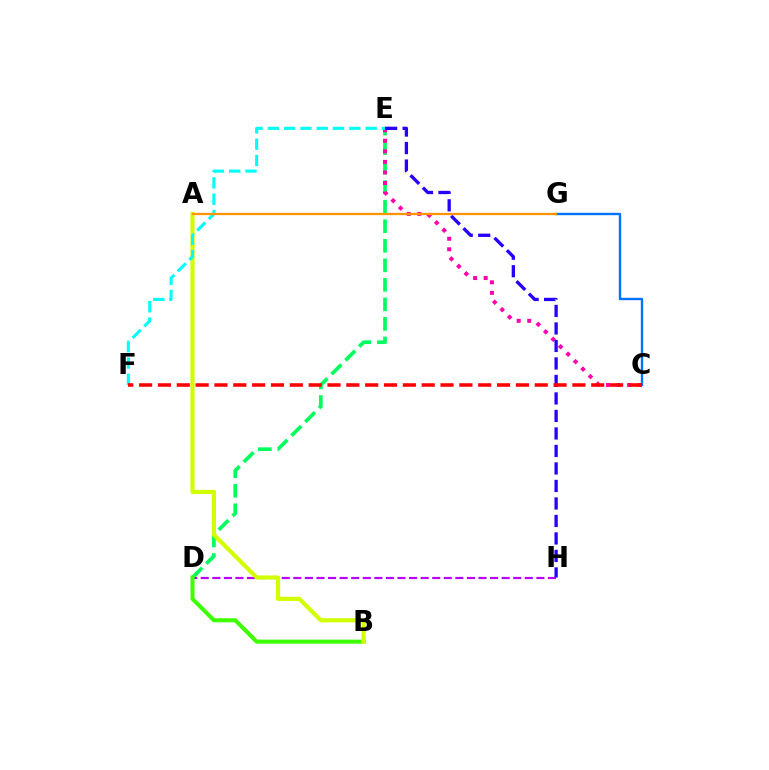{('D', 'H'): [{'color': '#b900ff', 'line_style': 'dashed', 'thickness': 1.57}], ('D', 'E'): [{'color': '#00ff5c', 'line_style': 'dashed', 'thickness': 2.65}], ('B', 'D'): [{'color': '#3dff00', 'line_style': 'solid', 'thickness': 2.91}], ('C', 'E'): [{'color': '#ff00ac', 'line_style': 'dotted', 'thickness': 2.86}], ('E', 'H'): [{'color': '#2500ff', 'line_style': 'dashed', 'thickness': 2.38}], ('A', 'B'): [{'color': '#d1ff00', 'line_style': 'solid', 'thickness': 2.98}], ('E', 'F'): [{'color': '#00fff6', 'line_style': 'dashed', 'thickness': 2.21}], ('C', 'G'): [{'color': '#0074ff', 'line_style': 'solid', 'thickness': 1.72}], ('A', 'G'): [{'color': '#ff9400', 'line_style': 'solid', 'thickness': 1.64}], ('C', 'F'): [{'color': '#ff0000', 'line_style': 'dashed', 'thickness': 2.56}]}